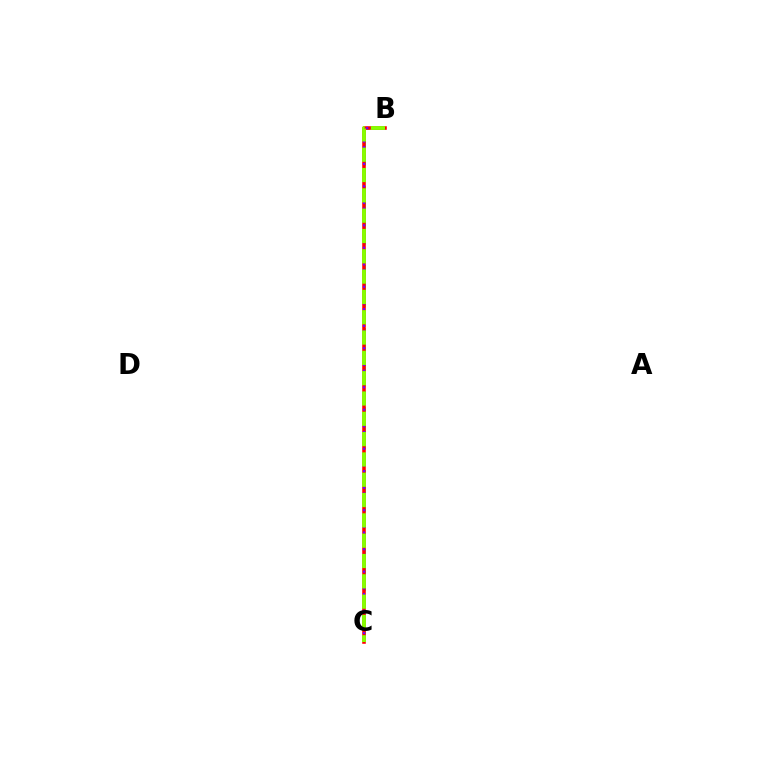{('B', 'C'): [{'color': '#00fff6', 'line_style': 'dashed', 'thickness': 2.14}, {'color': '#ff0000', 'line_style': 'solid', 'thickness': 2.56}, {'color': '#7200ff', 'line_style': 'dotted', 'thickness': 1.52}, {'color': '#84ff00', 'line_style': 'dashed', 'thickness': 2.76}]}